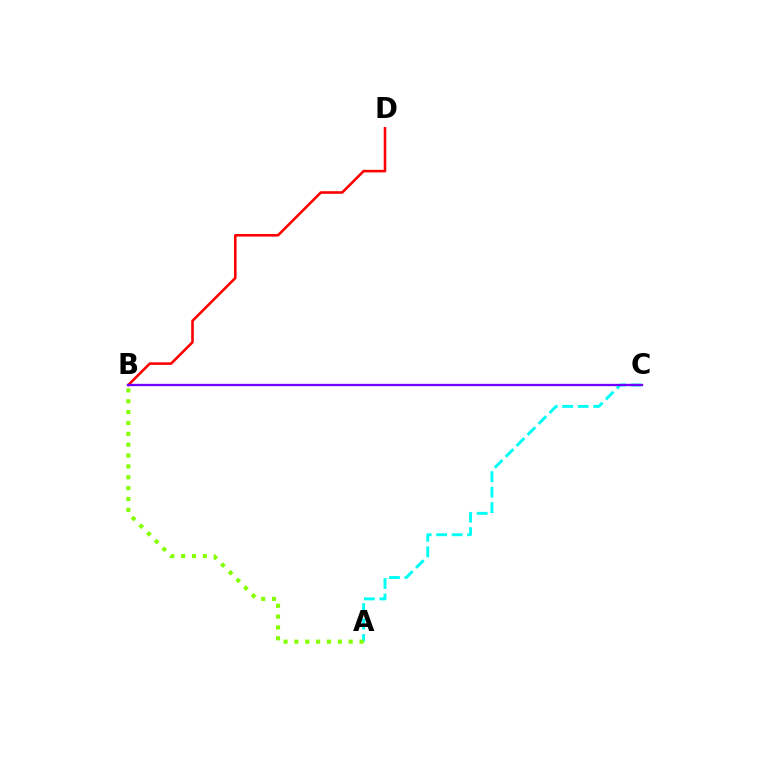{('A', 'C'): [{'color': '#00fff6', 'line_style': 'dashed', 'thickness': 2.1}], ('B', 'D'): [{'color': '#ff0000', 'line_style': 'solid', 'thickness': 1.86}], ('A', 'B'): [{'color': '#84ff00', 'line_style': 'dotted', 'thickness': 2.95}], ('B', 'C'): [{'color': '#7200ff', 'line_style': 'solid', 'thickness': 1.68}]}